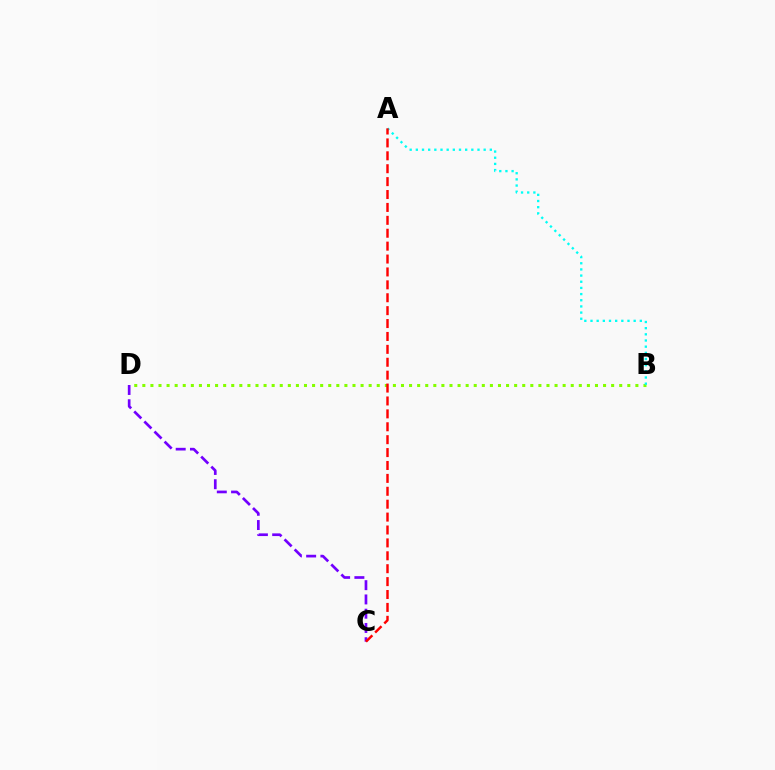{('B', 'D'): [{'color': '#84ff00', 'line_style': 'dotted', 'thickness': 2.2}], ('A', 'B'): [{'color': '#00fff6', 'line_style': 'dotted', 'thickness': 1.68}], ('C', 'D'): [{'color': '#7200ff', 'line_style': 'dashed', 'thickness': 1.94}], ('A', 'C'): [{'color': '#ff0000', 'line_style': 'dashed', 'thickness': 1.75}]}